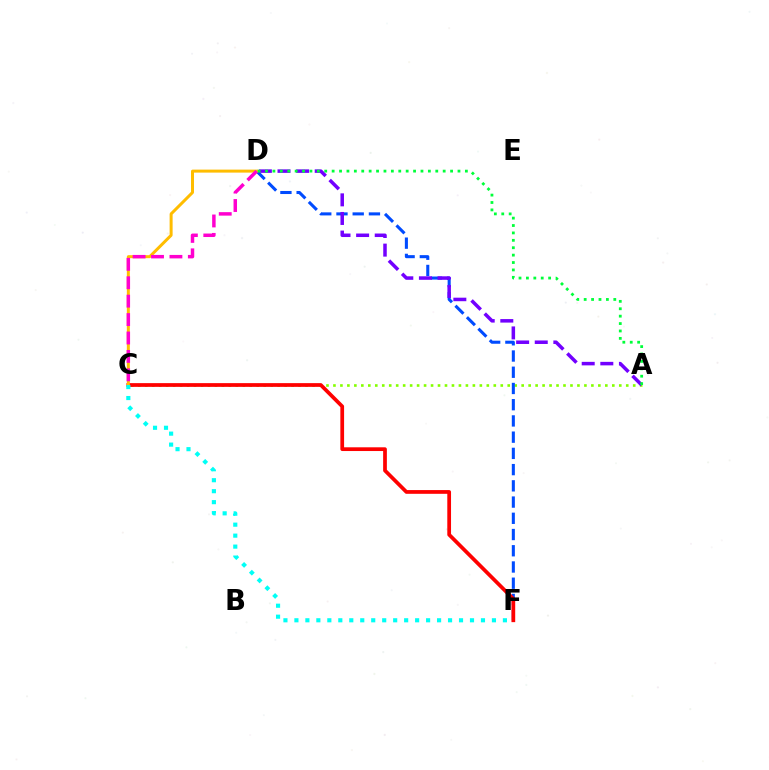{('A', 'C'): [{'color': '#84ff00', 'line_style': 'dotted', 'thickness': 1.89}], ('D', 'F'): [{'color': '#004bff', 'line_style': 'dashed', 'thickness': 2.2}], ('C', 'F'): [{'color': '#ff0000', 'line_style': 'solid', 'thickness': 2.69}, {'color': '#00fff6', 'line_style': 'dotted', 'thickness': 2.98}], ('C', 'D'): [{'color': '#ffbd00', 'line_style': 'solid', 'thickness': 2.16}, {'color': '#ff00cf', 'line_style': 'dashed', 'thickness': 2.5}], ('A', 'D'): [{'color': '#7200ff', 'line_style': 'dashed', 'thickness': 2.53}, {'color': '#00ff39', 'line_style': 'dotted', 'thickness': 2.01}]}